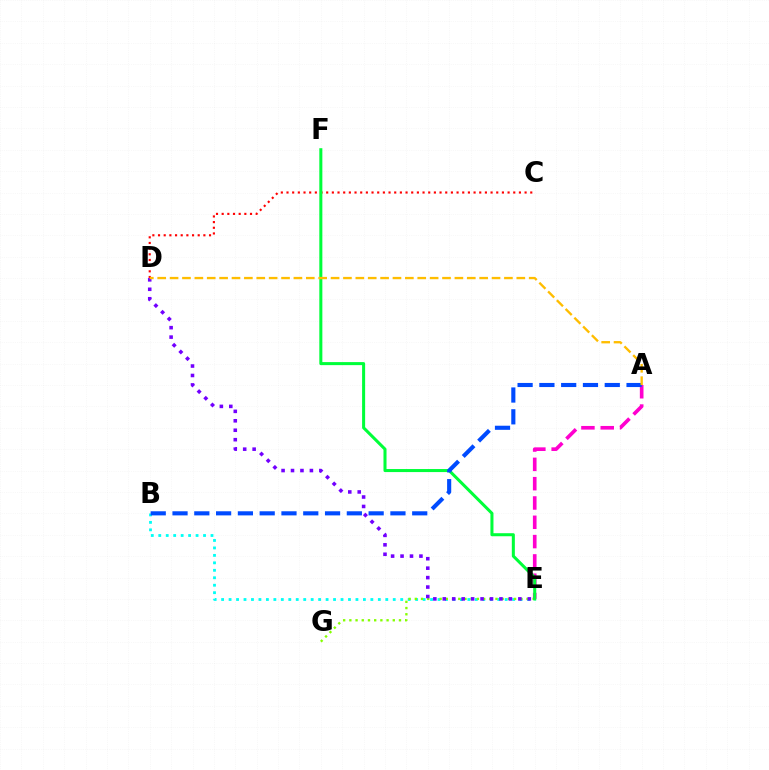{('B', 'E'): [{'color': '#00fff6', 'line_style': 'dotted', 'thickness': 2.03}], ('E', 'G'): [{'color': '#84ff00', 'line_style': 'dotted', 'thickness': 1.69}], ('C', 'D'): [{'color': '#ff0000', 'line_style': 'dotted', 'thickness': 1.54}], ('A', 'E'): [{'color': '#ff00cf', 'line_style': 'dashed', 'thickness': 2.62}], ('D', 'E'): [{'color': '#7200ff', 'line_style': 'dotted', 'thickness': 2.57}], ('E', 'F'): [{'color': '#00ff39', 'line_style': 'solid', 'thickness': 2.19}], ('A', 'B'): [{'color': '#004bff', 'line_style': 'dashed', 'thickness': 2.96}], ('A', 'D'): [{'color': '#ffbd00', 'line_style': 'dashed', 'thickness': 1.68}]}